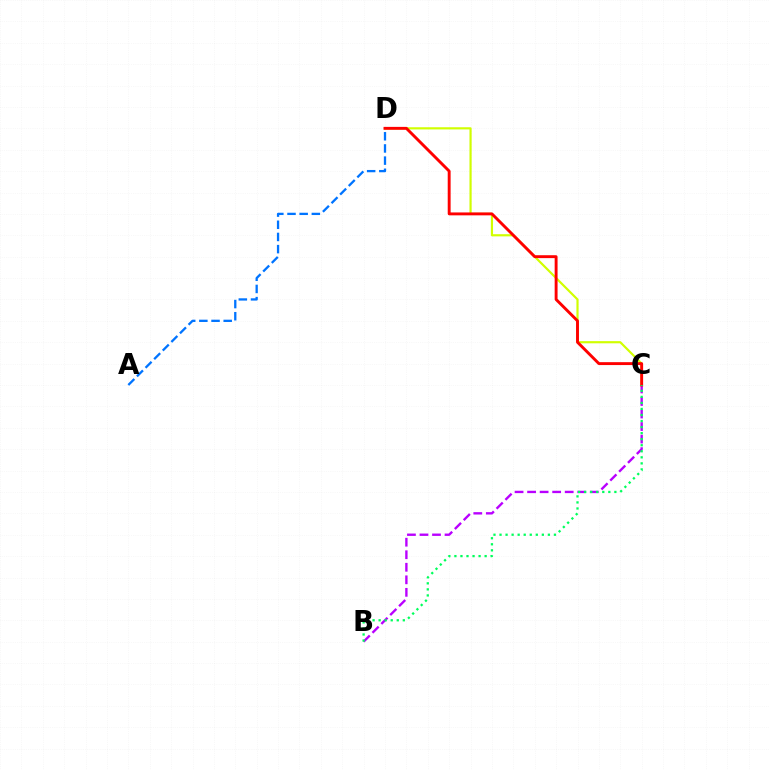{('B', 'C'): [{'color': '#b900ff', 'line_style': 'dashed', 'thickness': 1.7}, {'color': '#00ff5c', 'line_style': 'dotted', 'thickness': 1.64}], ('C', 'D'): [{'color': '#d1ff00', 'line_style': 'solid', 'thickness': 1.56}, {'color': '#ff0000', 'line_style': 'solid', 'thickness': 2.09}], ('A', 'D'): [{'color': '#0074ff', 'line_style': 'dashed', 'thickness': 1.65}]}